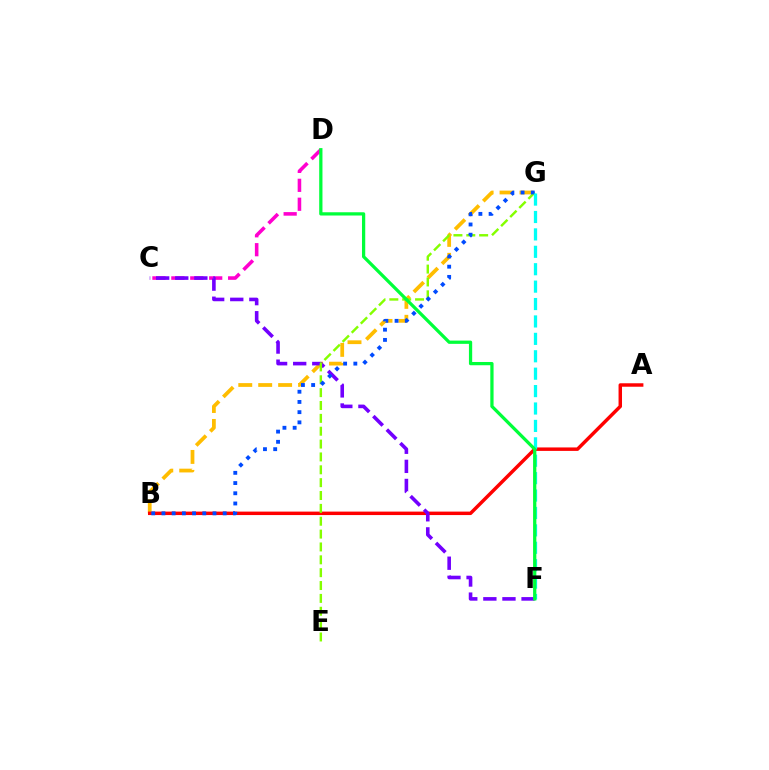{('B', 'G'): [{'color': '#ffbd00', 'line_style': 'dashed', 'thickness': 2.71}, {'color': '#004bff', 'line_style': 'dotted', 'thickness': 2.77}], ('A', 'B'): [{'color': '#ff0000', 'line_style': 'solid', 'thickness': 2.49}], ('C', 'D'): [{'color': '#ff00cf', 'line_style': 'dashed', 'thickness': 2.57}], ('C', 'F'): [{'color': '#7200ff', 'line_style': 'dashed', 'thickness': 2.59}], ('E', 'G'): [{'color': '#84ff00', 'line_style': 'dashed', 'thickness': 1.75}], ('F', 'G'): [{'color': '#00fff6', 'line_style': 'dashed', 'thickness': 2.37}], ('D', 'F'): [{'color': '#00ff39', 'line_style': 'solid', 'thickness': 2.34}]}